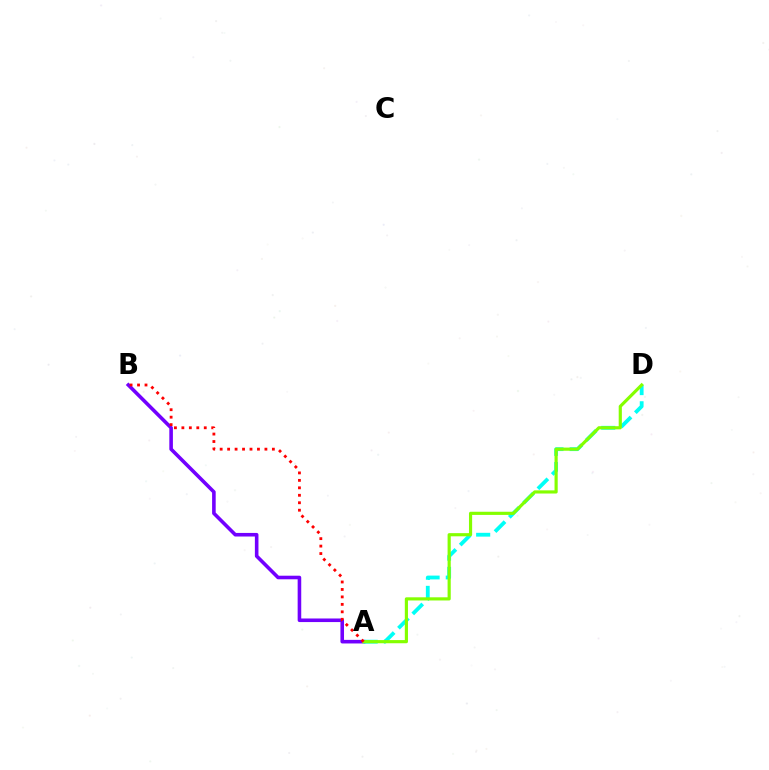{('A', 'B'): [{'color': '#7200ff', 'line_style': 'solid', 'thickness': 2.58}, {'color': '#ff0000', 'line_style': 'dotted', 'thickness': 2.03}], ('A', 'D'): [{'color': '#00fff6', 'line_style': 'dashed', 'thickness': 2.75}, {'color': '#84ff00', 'line_style': 'solid', 'thickness': 2.28}]}